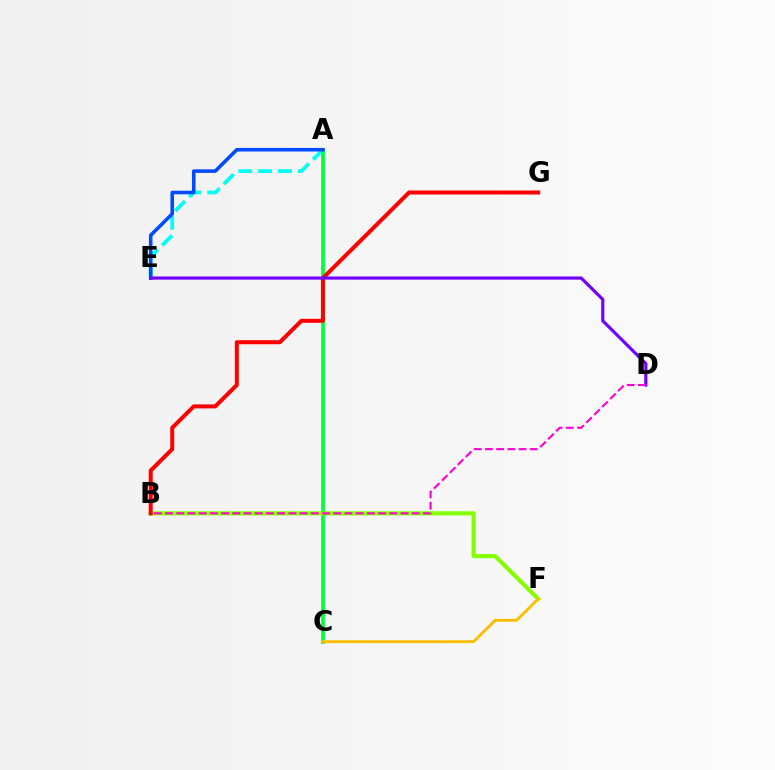{('A', 'E'): [{'color': '#00fff6', 'line_style': 'dashed', 'thickness': 2.7}, {'color': '#004bff', 'line_style': 'solid', 'thickness': 2.57}], ('A', 'C'): [{'color': '#00ff39', 'line_style': 'solid', 'thickness': 2.68}], ('B', 'F'): [{'color': '#84ff00', 'line_style': 'solid', 'thickness': 2.98}], ('B', 'G'): [{'color': '#ff0000', 'line_style': 'solid', 'thickness': 2.89}], ('D', 'E'): [{'color': '#7200ff', 'line_style': 'solid', 'thickness': 2.28}], ('C', 'F'): [{'color': '#ffbd00', 'line_style': 'solid', 'thickness': 2.04}], ('B', 'D'): [{'color': '#ff00cf', 'line_style': 'dashed', 'thickness': 1.52}]}